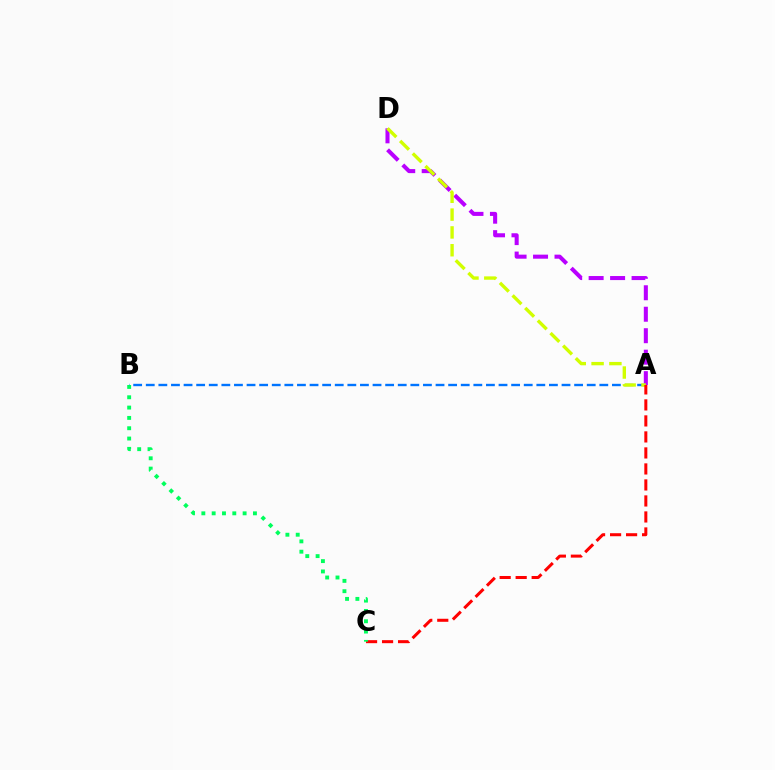{('A', 'D'): [{'color': '#b900ff', 'line_style': 'dashed', 'thickness': 2.92}, {'color': '#d1ff00', 'line_style': 'dashed', 'thickness': 2.42}], ('A', 'B'): [{'color': '#0074ff', 'line_style': 'dashed', 'thickness': 1.71}], ('A', 'C'): [{'color': '#ff0000', 'line_style': 'dashed', 'thickness': 2.17}], ('B', 'C'): [{'color': '#00ff5c', 'line_style': 'dotted', 'thickness': 2.8}]}